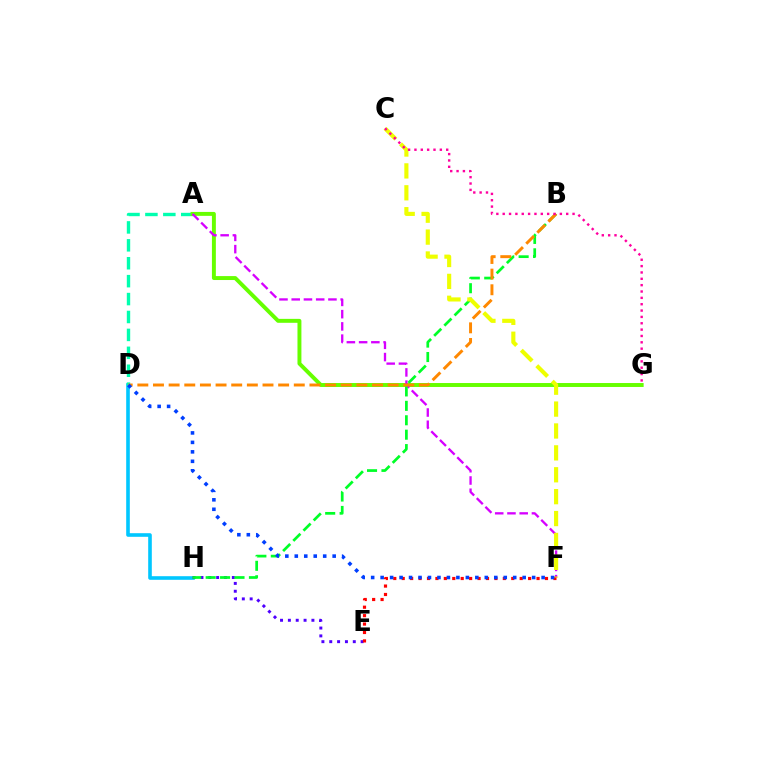{('D', 'H'): [{'color': '#00c7ff', 'line_style': 'solid', 'thickness': 2.6}], ('E', 'H'): [{'color': '#4f00ff', 'line_style': 'dotted', 'thickness': 2.13}], ('A', 'D'): [{'color': '#00ffaf', 'line_style': 'dashed', 'thickness': 2.43}], ('A', 'G'): [{'color': '#66ff00', 'line_style': 'solid', 'thickness': 2.83}], ('A', 'F'): [{'color': '#d600ff', 'line_style': 'dashed', 'thickness': 1.66}], ('B', 'H'): [{'color': '#00ff27', 'line_style': 'dashed', 'thickness': 1.96}], ('E', 'F'): [{'color': '#ff0000', 'line_style': 'dotted', 'thickness': 2.29}], ('C', 'F'): [{'color': '#eeff00', 'line_style': 'dashed', 'thickness': 2.97}], ('B', 'D'): [{'color': '#ff8800', 'line_style': 'dashed', 'thickness': 2.13}], ('D', 'F'): [{'color': '#003fff', 'line_style': 'dotted', 'thickness': 2.57}], ('C', 'G'): [{'color': '#ff00a0', 'line_style': 'dotted', 'thickness': 1.73}]}